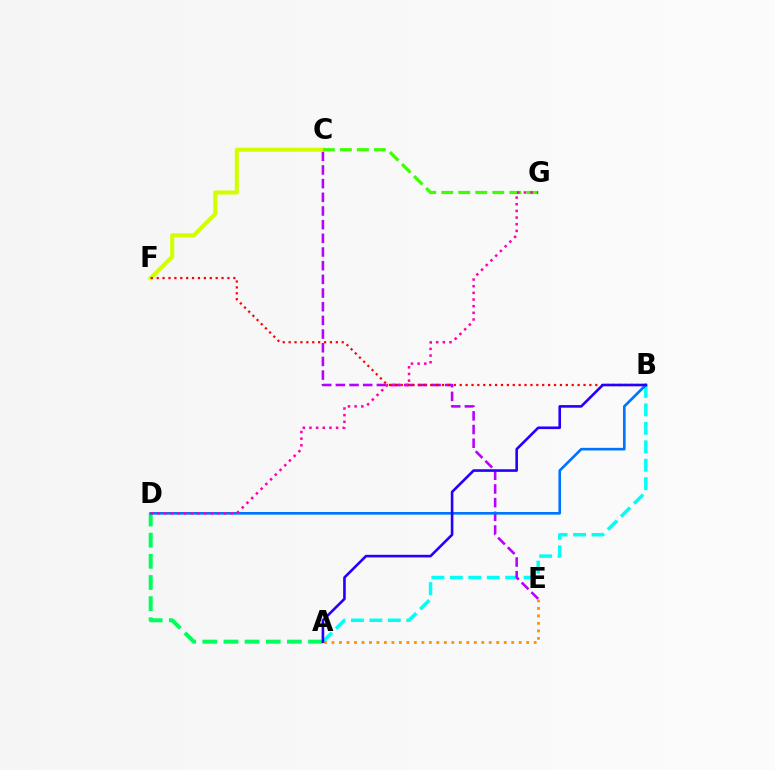{('A', 'D'): [{'color': '#00ff5c', 'line_style': 'dashed', 'thickness': 2.87}], ('A', 'B'): [{'color': '#00fff6', 'line_style': 'dashed', 'thickness': 2.51}, {'color': '#2500ff', 'line_style': 'solid', 'thickness': 1.88}], ('C', 'E'): [{'color': '#b900ff', 'line_style': 'dashed', 'thickness': 1.86}], ('C', 'F'): [{'color': '#d1ff00', 'line_style': 'solid', 'thickness': 2.93}], ('C', 'G'): [{'color': '#3dff00', 'line_style': 'dashed', 'thickness': 2.31}], ('B', 'F'): [{'color': '#ff0000', 'line_style': 'dotted', 'thickness': 1.6}], ('B', 'D'): [{'color': '#0074ff', 'line_style': 'solid', 'thickness': 1.9}], ('D', 'G'): [{'color': '#ff00ac', 'line_style': 'dotted', 'thickness': 1.81}], ('A', 'E'): [{'color': '#ff9400', 'line_style': 'dotted', 'thickness': 2.03}]}